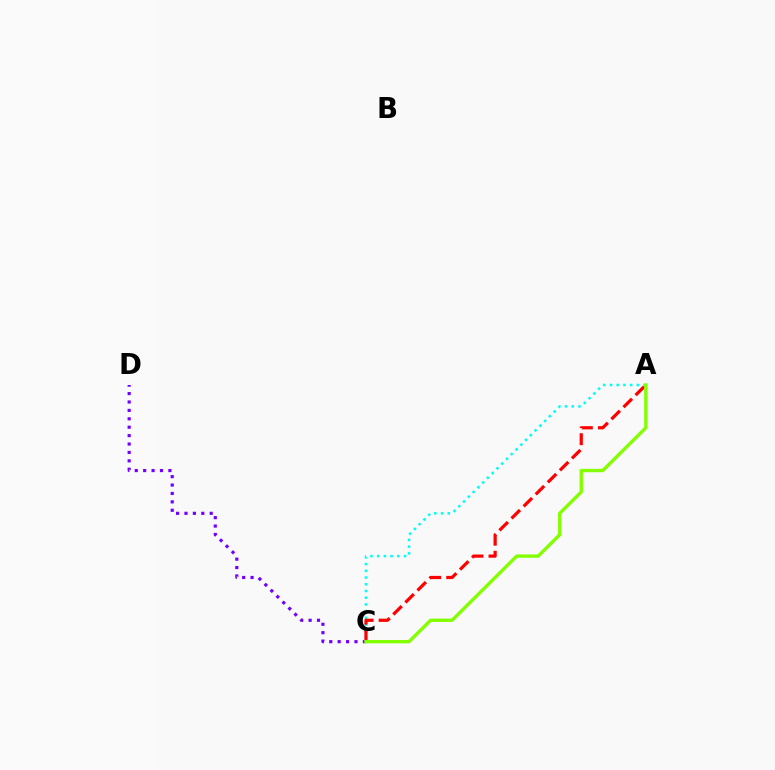{('A', 'C'): [{'color': '#00fff6', 'line_style': 'dotted', 'thickness': 1.83}, {'color': '#ff0000', 'line_style': 'dashed', 'thickness': 2.32}, {'color': '#84ff00', 'line_style': 'solid', 'thickness': 2.43}], ('C', 'D'): [{'color': '#7200ff', 'line_style': 'dotted', 'thickness': 2.28}]}